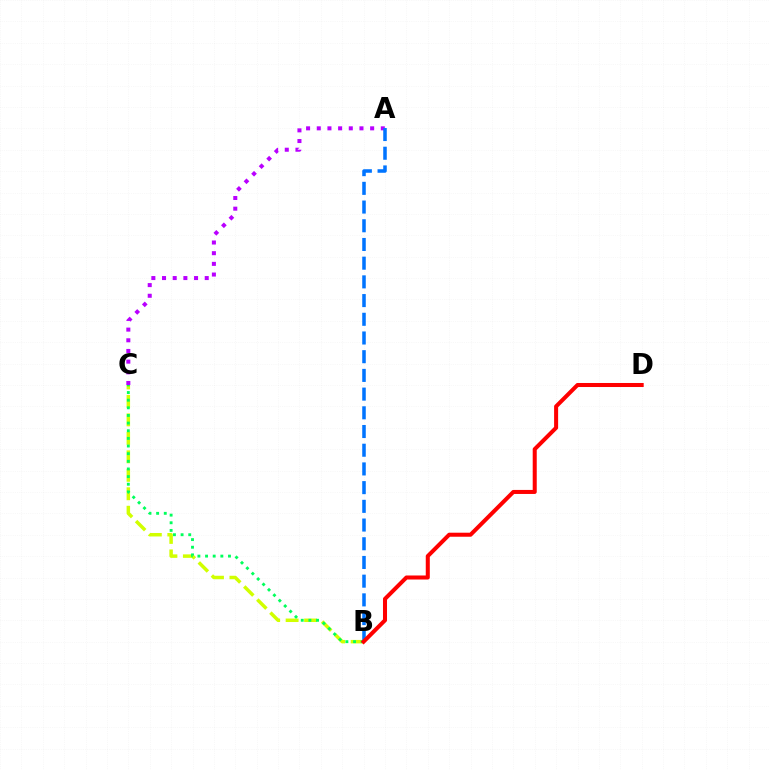{('B', 'C'): [{'color': '#d1ff00', 'line_style': 'dashed', 'thickness': 2.51}, {'color': '#00ff5c', 'line_style': 'dotted', 'thickness': 2.08}], ('A', 'C'): [{'color': '#b900ff', 'line_style': 'dotted', 'thickness': 2.9}], ('A', 'B'): [{'color': '#0074ff', 'line_style': 'dashed', 'thickness': 2.54}], ('B', 'D'): [{'color': '#ff0000', 'line_style': 'solid', 'thickness': 2.9}]}